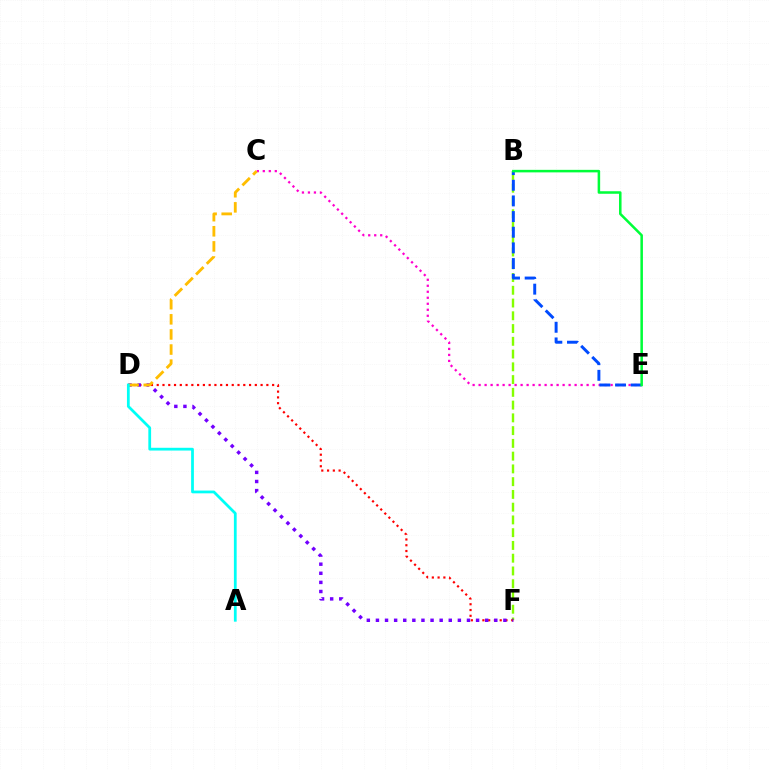{('B', 'F'): [{'color': '#84ff00', 'line_style': 'dashed', 'thickness': 1.73}], ('C', 'E'): [{'color': '#ff00cf', 'line_style': 'dotted', 'thickness': 1.63}], ('D', 'F'): [{'color': '#ff0000', 'line_style': 'dotted', 'thickness': 1.57}, {'color': '#7200ff', 'line_style': 'dotted', 'thickness': 2.47}], ('B', 'E'): [{'color': '#004bff', 'line_style': 'dashed', 'thickness': 2.13}, {'color': '#00ff39', 'line_style': 'solid', 'thickness': 1.82}], ('C', 'D'): [{'color': '#ffbd00', 'line_style': 'dashed', 'thickness': 2.05}], ('A', 'D'): [{'color': '#00fff6', 'line_style': 'solid', 'thickness': 1.99}]}